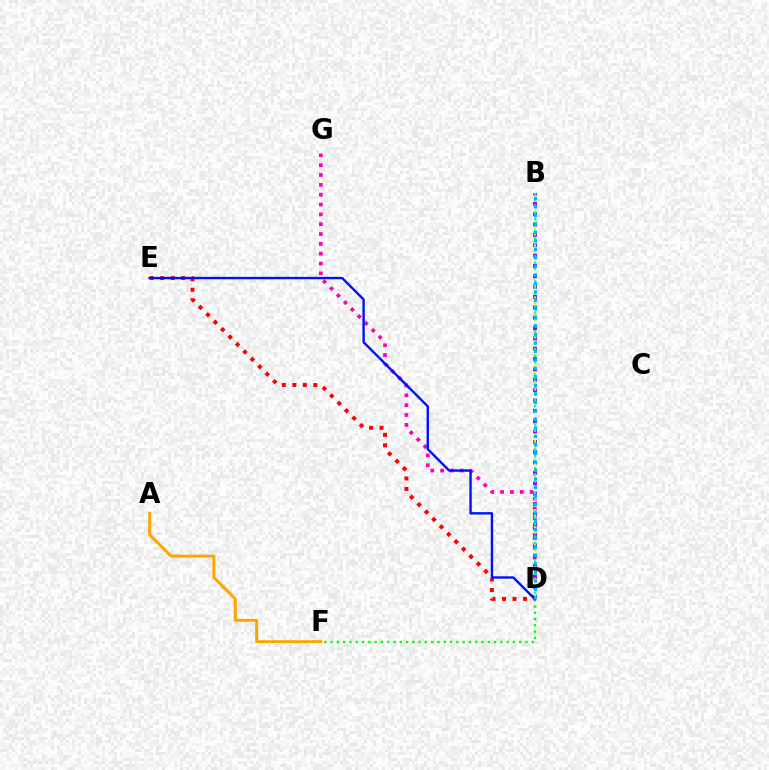{('D', 'F'): [{'color': '#08ff00', 'line_style': 'dotted', 'thickness': 1.71}], ('D', 'G'): [{'color': '#ff00bd', 'line_style': 'dotted', 'thickness': 2.67}], ('B', 'D'): [{'color': '#9b00ff', 'line_style': 'dotted', 'thickness': 2.81}, {'color': '#b3ff00', 'line_style': 'dotted', 'thickness': 1.56}, {'color': '#00ff9d', 'line_style': 'dotted', 'thickness': 1.69}, {'color': '#00b5ff', 'line_style': 'dotted', 'thickness': 2.31}], ('D', 'E'): [{'color': '#ff0000', 'line_style': 'dotted', 'thickness': 2.85}, {'color': '#0010ff', 'line_style': 'solid', 'thickness': 1.72}], ('A', 'F'): [{'color': '#ffa500', 'line_style': 'solid', 'thickness': 2.14}]}